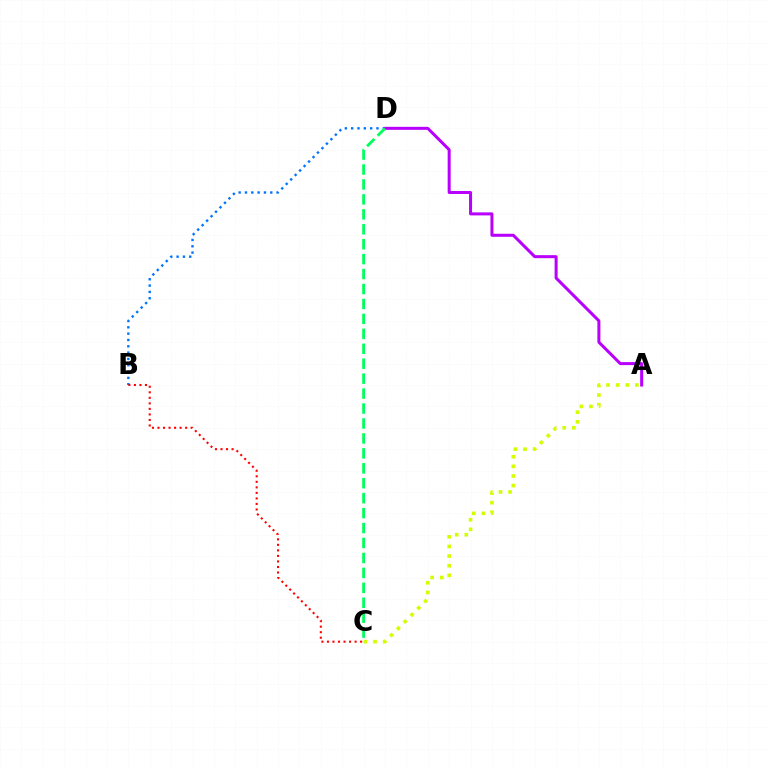{('B', 'D'): [{'color': '#0074ff', 'line_style': 'dotted', 'thickness': 1.72}], ('B', 'C'): [{'color': '#ff0000', 'line_style': 'dotted', 'thickness': 1.5}], ('A', 'C'): [{'color': '#d1ff00', 'line_style': 'dotted', 'thickness': 2.61}], ('A', 'D'): [{'color': '#b900ff', 'line_style': 'solid', 'thickness': 2.17}], ('C', 'D'): [{'color': '#00ff5c', 'line_style': 'dashed', 'thickness': 2.03}]}